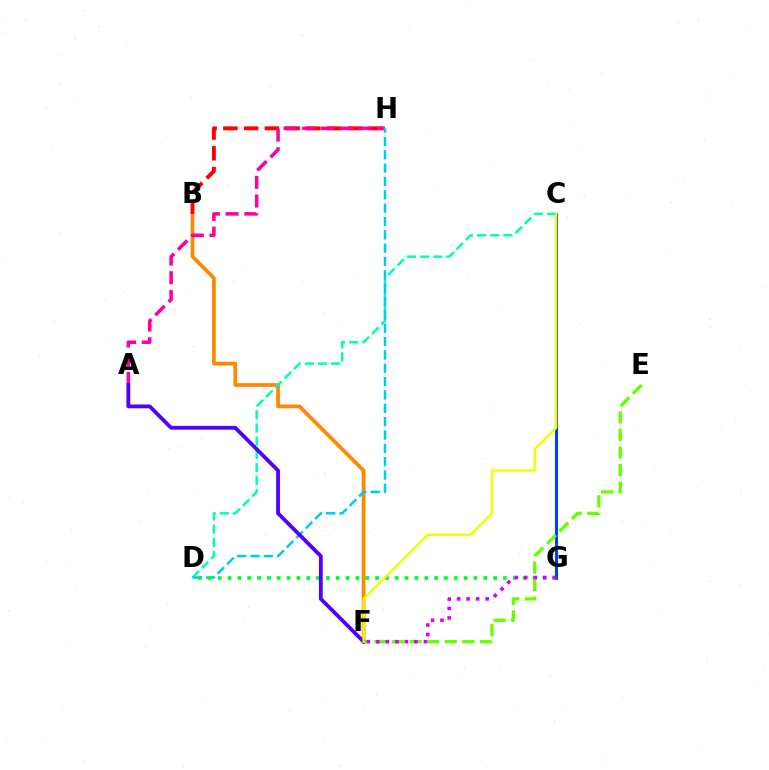{('B', 'F'): [{'color': '#ff8800', 'line_style': 'solid', 'thickness': 2.69}], ('C', 'G'): [{'color': '#003fff', 'line_style': 'solid', 'thickness': 2.23}], ('B', 'H'): [{'color': '#ff0000', 'line_style': 'dashed', 'thickness': 2.82}], ('C', 'D'): [{'color': '#00ffaf', 'line_style': 'dashed', 'thickness': 1.79}], ('A', 'H'): [{'color': '#ff00a0', 'line_style': 'dashed', 'thickness': 2.54}], ('D', 'H'): [{'color': '#00c7ff', 'line_style': 'dashed', 'thickness': 1.81}], ('D', 'G'): [{'color': '#00ff27', 'line_style': 'dotted', 'thickness': 2.67}], ('A', 'F'): [{'color': '#4f00ff', 'line_style': 'solid', 'thickness': 2.73}], ('C', 'F'): [{'color': '#eeff00', 'line_style': 'solid', 'thickness': 1.72}], ('E', 'F'): [{'color': '#66ff00', 'line_style': 'dashed', 'thickness': 2.39}], ('F', 'G'): [{'color': '#d600ff', 'line_style': 'dotted', 'thickness': 2.58}]}